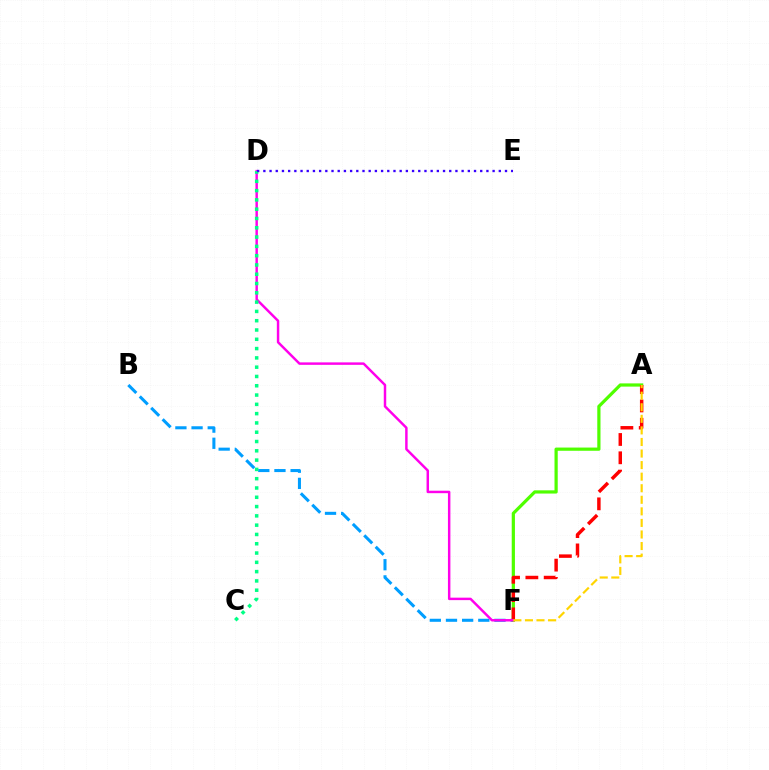{('B', 'F'): [{'color': '#009eff', 'line_style': 'dashed', 'thickness': 2.2}], ('A', 'F'): [{'color': '#4fff00', 'line_style': 'solid', 'thickness': 2.32}, {'color': '#ff0000', 'line_style': 'dashed', 'thickness': 2.49}, {'color': '#ffd500', 'line_style': 'dashed', 'thickness': 1.57}], ('D', 'F'): [{'color': '#ff00ed', 'line_style': 'solid', 'thickness': 1.77}], ('C', 'D'): [{'color': '#00ff86', 'line_style': 'dotted', 'thickness': 2.52}], ('D', 'E'): [{'color': '#3700ff', 'line_style': 'dotted', 'thickness': 1.68}]}